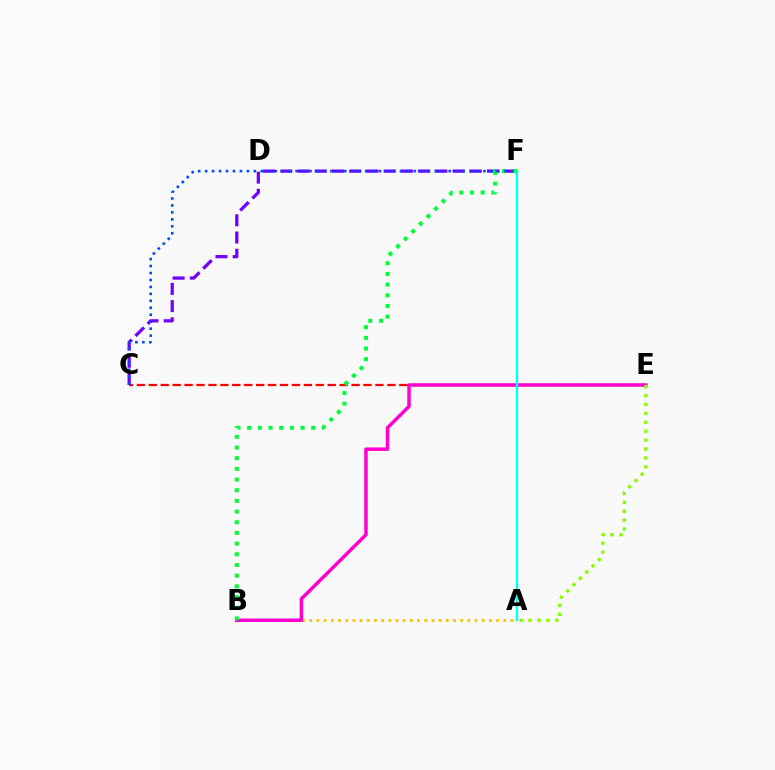{('C', 'E'): [{'color': '#ff0000', 'line_style': 'dashed', 'thickness': 1.62}], ('A', 'B'): [{'color': '#ffbd00', 'line_style': 'dotted', 'thickness': 1.95}], ('B', 'E'): [{'color': '#ff00cf', 'line_style': 'solid', 'thickness': 2.51}], ('C', 'F'): [{'color': '#7200ff', 'line_style': 'dashed', 'thickness': 2.34}, {'color': '#004bff', 'line_style': 'dotted', 'thickness': 1.89}], ('A', 'F'): [{'color': '#00fff6', 'line_style': 'solid', 'thickness': 1.69}], ('A', 'E'): [{'color': '#84ff00', 'line_style': 'dotted', 'thickness': 2.42}], ('B', 'F'): [{'color': '#00ff39', 'line_style': 'dotted', 'thickness': 2.9}]}